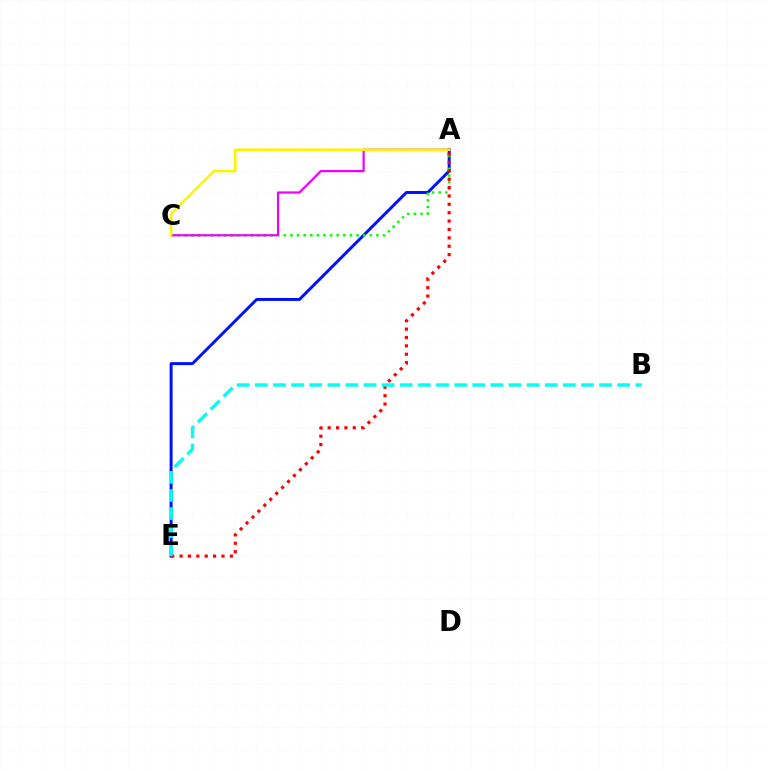{('A', 'E'): [{'color': '#0010ff', 'line_style': 'solid', 'thickness': 2.13}, {'color': '#ff0000', 'line_style': 'dotted', 'thickness': 2.28}], ('A', 'C'): [{'color': '#08ff00', 'line_style': 'dotted', 'thickness': 1.8}, {'color': '#ee00ff', 'line_style': 'solid', 'thickness': 1.59}, {'color': '#fcf500', 'line_style': 'solid', 'thickness': 1.81}], ('B', 'E'): [{'color': '#00fff6', 'line_style': 'dashed', 'thickness': 2.46}]}